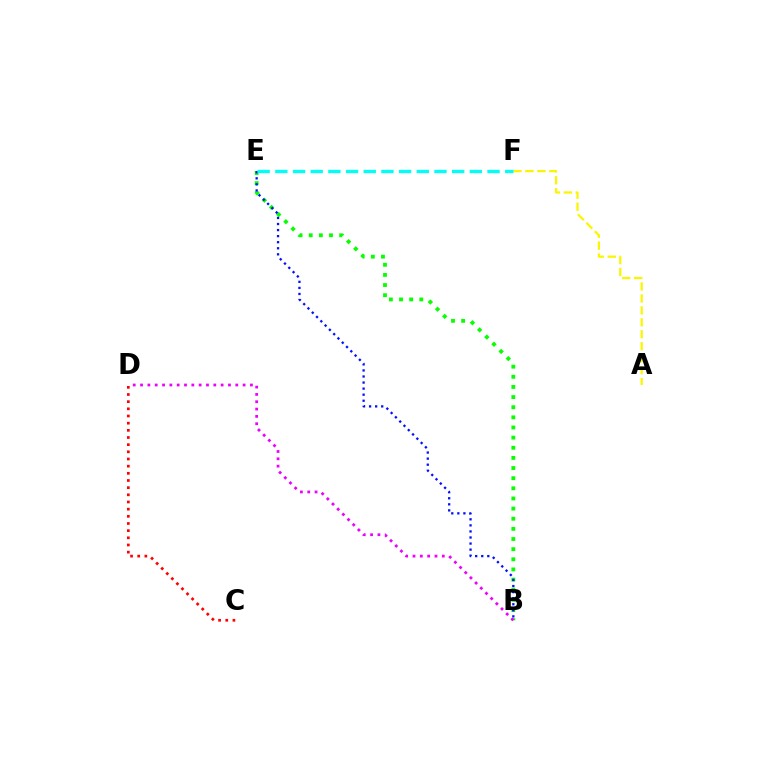{('A', 'F'): [{'color': '#fcf500', 'line_style': 'dashed', 'thickness': 1.62}], ('C', 'D'): [{'color': '#ff0000', 'line_style': 'dotted', 'thickness': 1.95}], ('B', 'E'): [{'color': '#08ff00', 'line_style': 'dotted', 'thickness': 2.75}, {'color': '#0010ff', 'line_style': 'dotted', 'thickness': 1.65}], ('E', 'F'): [{'color': '#00fff6', 'line_style': 'dashed', 'thickness': 2.4}], ('B', 'D'): [{'color': '#ee00ff', 'line_style': 'dotted', 'thickness': 1.99}]}